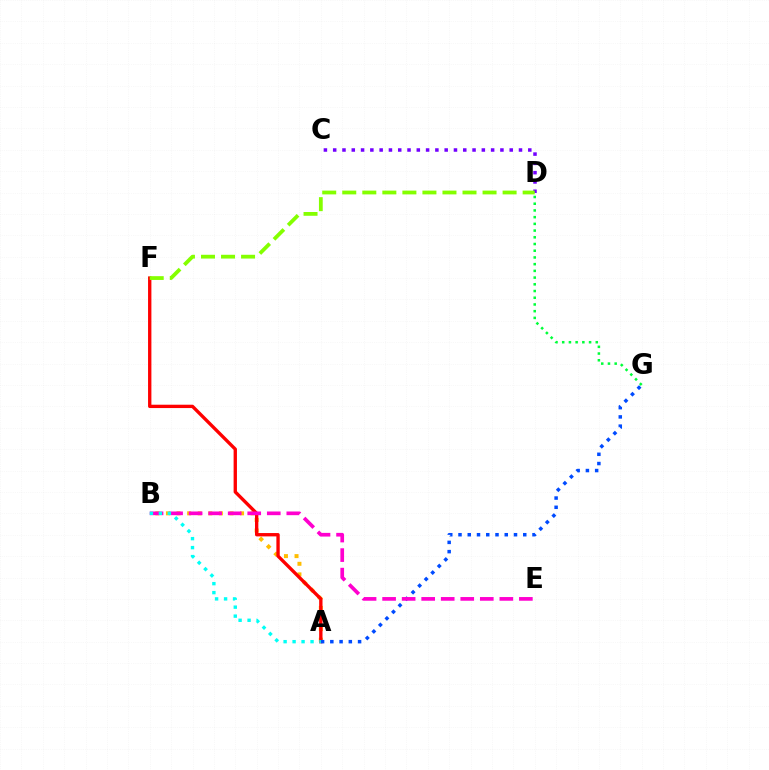{('A', 'B'): [{'color': '#ffbd00', 'line_style': 'dotted', 'thickness': 2.88}, {'color': '#00fff6', 'line_style': 'dotted', 'thickness': 2.44}], ('A', 'F'): [{'color': '#ff0000', 'line_style': 'solid', 'thickness': 2.41}], ('C', 'D'): [{'color': '#7200ff', 'line_style': 'dotted', 'thickness': 2.52}], ('A', 'G'): [{'color': '#004bff', 'line_style': 'dotted', 'thickness': 2.51}], ('B', 'E'): [{'color': '#ff00cf', 'line_style': 'dashed', 'thickness': 2.65}], ('D', 'F'): [{'color': '#84ff00', 'line_style': 'dashed', 'thickness': 2.72}], ('D', 'G'): [{'color': '#00ff39', 'line_style': 'dotted', 'thickness': 1.82}]}